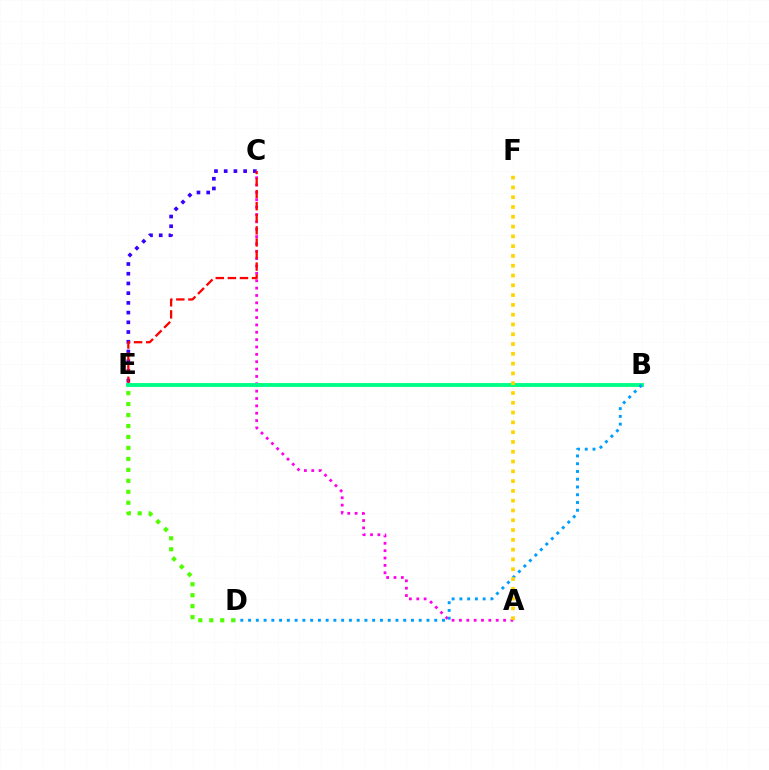{('C', 'E'): [{'color': '#3700ff', 'line_style': 'dotted', 'thickness': 2.64}, {'color': '#ff0000', 'line_style': 'dashed', 'thickness': 1.64}], ('A', 'C'): [{'color': '#ff00ed', 'line_style': 'dotted', 'thickness': 2.0}], ('D', 'E'): [{'color': '#4fff00', 'line_style': 'dotted', 'thickness': 2.98}], ('B', 'E'): [{'color': '#00ff86', 'line_style': 'solid', 'thickness': 2.79}], ('B', 'D'): [{'color': '#009eff', 'line_style': 'dotted', 'thickness': 2.11}], ('A', 'F'): [{'color': '#ffd500', 'line_style': 'dotted', 'thickness': 2.66}]}